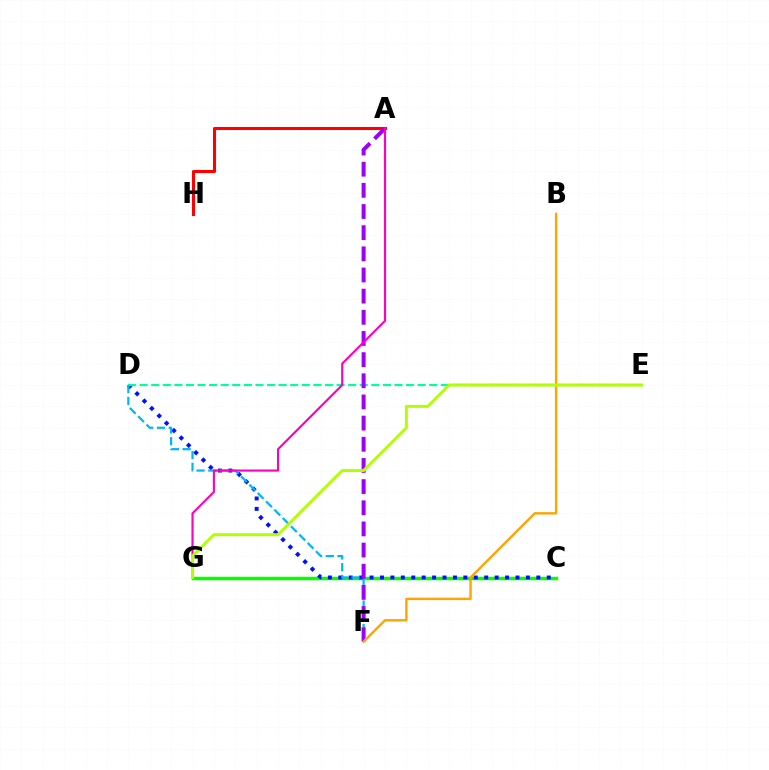{('C', 'G'): [{'color': '#08ff00', 'line_style': 'solid', 'thickness': 2.52}], ('C', 'D'): [{'color': '#0010ff', 'line_style': 'dotted', 'thickness': 2.83}], ('D', 'E'): [{'color': '#00ff9d', 'line_style': 'dashed', 'thickness': 1.57}], ('A', 'H'): [{'color': '#ff0000', 'line_style': 'solid', 'thickness': 2.2}], ('D', 'F'): [{'color': '#00b5ff', 'line_style': 'dashed', 'thickness': 1.6}], ('A', 'F'): [{'color': '#9b00ff', 'line_style': 'dashed', 'thickness': 2.87}], ('A', 'G'): [{'color': '#ff00bd', 'line_style': 'solid', 'thickness': 1.53}], ('B', 'F'): [{'color': '#ffa500', 'line_style': 'solid', 'thickness': 1.73}], ('E', 'G'): [{'color': '#b3ff00', 'line_style': 'solid', 'thickness': 2.14}]}